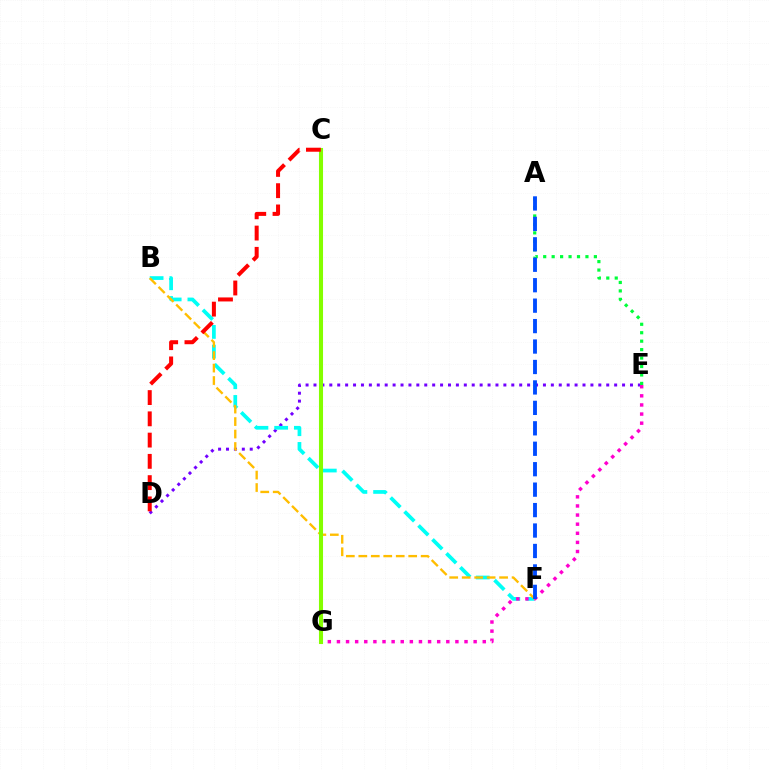{('D', 'E'): [{'color': '#7200ff', 'line_style': 'dotted', 'thickness': 2.15}], ('B', 'F'): [{'color': '#00fff6', 'line_style': 'dashed', 'thickness': 2.68}, {'color': '#ffbd00', 'line_style': 'dashed', 'thickness': 1.69}], ('A', 'E'): [{'color': '#00ff39', 'line_style': 'dotted', 'thickness': 2.29}], ('E', 'G'): [{'color': '#ff00cf', 'line_style': 'dotted', 'thickness': 2.48}], ('C', 'G'): [{'color': '#84ff00', 'line_style': 'solid', 'thickness': 2.94}], ('A', 'F'): [{'color': '#004bff', 'line_style': 'dashed', 'thickness': 2.78}], ('C', 'D'): [{'color': '#ff0000', 'line_style': 'dashed', 'thickness': 2.89}]}